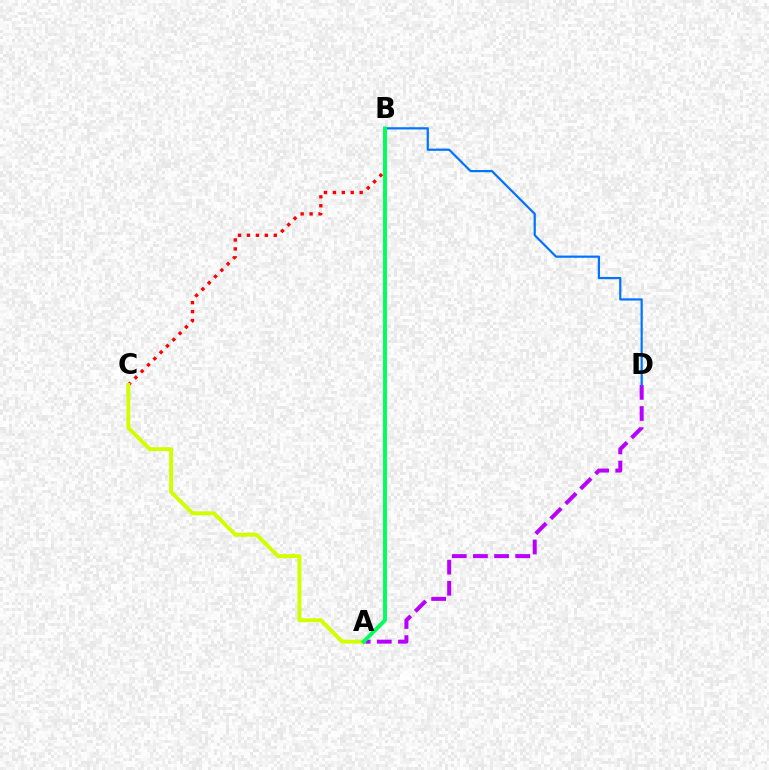{('A', 'D'): [{'color': '#b900ff', 'line_style': 'dashed', 'thickness': 2.87}], ('B', 'C'): [{'color': '#ff0000', 'line_style': 'dotted', 'thickness': 2.43}], ('A', 'C'): [{'color': '#d1ff00', 'line_style': 'solid', 'thickness': 2.82}], ('B', 'D'): [{'color': '#0074ff', 'line_style': 'solid', 'thickness': 1.59}], ('A', 'B'): [{'color': '#00ff5c', 'line_style': 'solid', 'thickness': 2.82}]}